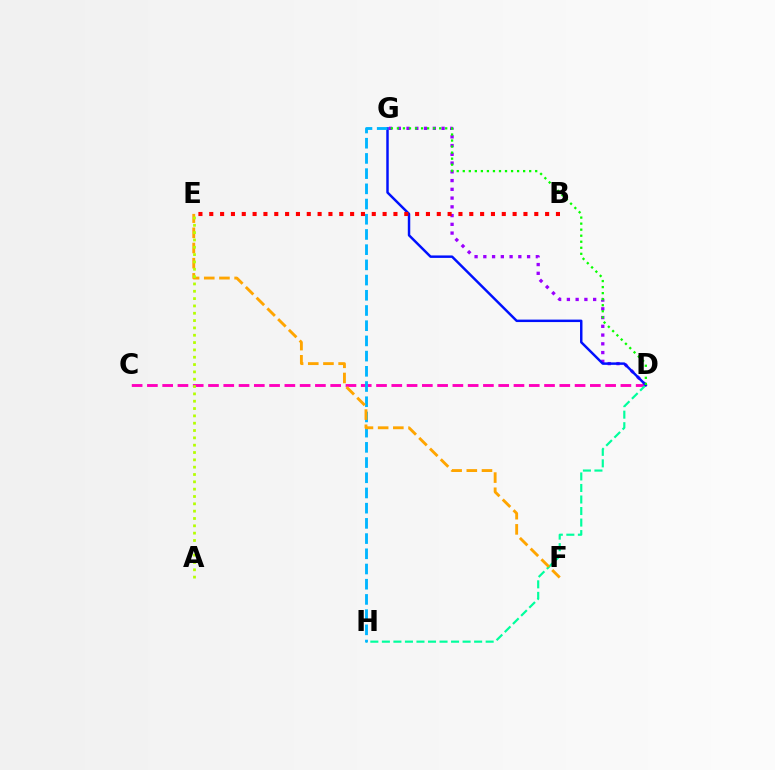{('C', 'D'): [{'color': '#ff00bd', 'line_style': 'dashed', 'thickness': 2.07}], ('D', 'H'): [{'color': '#00ff9d', 'line_style': 'dashed', 'thickness': 1.57}], ('D', 'G'): [{'color': '#9b00ff', 'line_style': 'dotted', 'thickness': 2.38}, {'color': '#0010ff', 'line_style': 'solid', 'thickness': 1.77}, {'color': '#08ff00', 'line_style': 'dotted', 'thickness': 1.64}], ('G', 'H'): [{'color': '#00b5ff', 'line_style': 'dashed', 'thickness': 2.07}], ('E', 'F'): [{'color': '#ffa500', 'line_style': 'dashed', 'thickness': 2.06}], ('B', 'E'): [{'color': '#ff0000', 'line_style': 'dotted', 'thickness': 2.94}], ('A', 'E'): [{'color': '#b3ff00', 'line_style': 'dotted', 'thickness': 1.99}]}